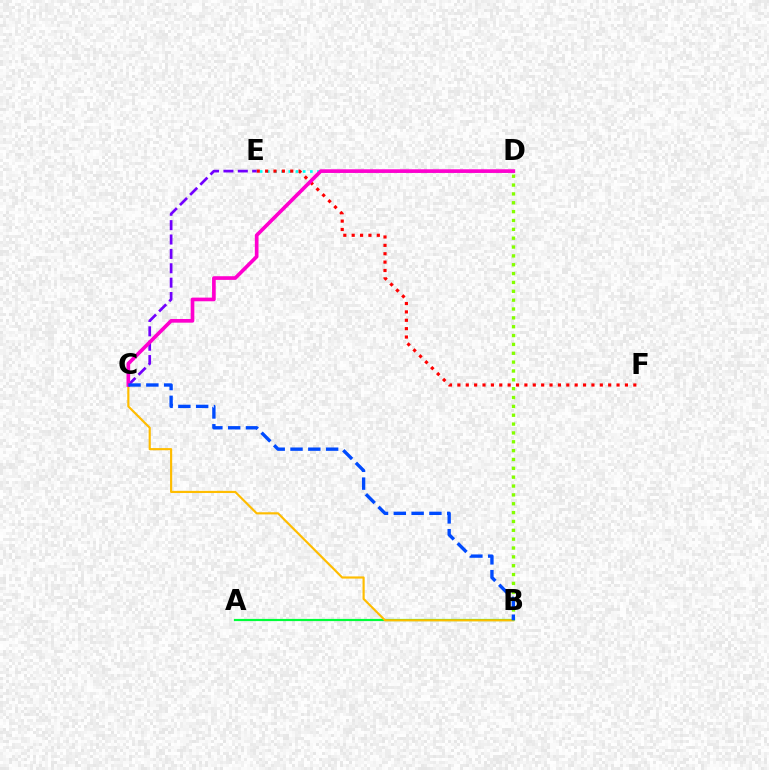{('D', 'E'): [{'color': '#00fff6', 'line_style': 'dotted', 'thickness': 1.95}], ('E', 'F'): [{'color': '#ff0000', 'line_style': 'dotted', 'thickness': 2.28}], ('A', 'B'): [{'color': '#00ff39', 'line_style': 'solid', 'thickness': 1.58}], ('C', 'E'): [{'color': '#7200ff', 'line_style': 'dashed', 'thickness': 1.95}], ('B', 'C'): [{'color': '#ffbd00', 'line_style': 'solid', 'thickness': 1.56}, {'color': '#004bff', 'line_style': 'dashed', 'thickness': 2.42}], ('B', 'D'): [{'color': '#84ff00', 'line_style': 'dotted', 'thickness': 2.41}], ('C', 'D'): [{'color': '#ff00cf', 'line_style': 'solid', 'thickness': 2.64}]}